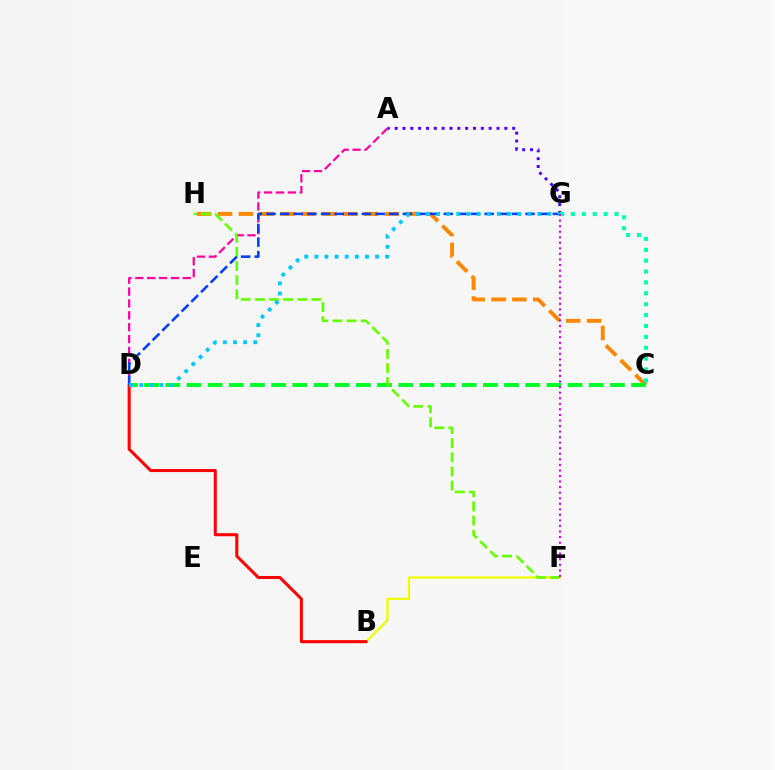{('C', 'H'): [{'color': '#ff8800', 'line_style': 'dashed', 'thickness': 2.84}], ('A', 'D'): [{'color': '#ff00a0', 'line_style': 'dashed', 'thickness': 1.61}], ('B', 'F'): [{'color': '#eeff00', 'line_style': 'solid', 'thickness': 1.64}], ('A', 'G'): [{'color': '#4f00ff', 'line_style': 'dotted', 'thickness': 2.13}], ('B', 'D'): [{'color': '#ff0000', 'line_style': 'solid', 'thickness': 2.19}], ('C', 'G'): [{'color': '#00ffaf', 'line_style': 'dotted', 'thickness': 2.96}], ('C', 'D'): [{'color': '#00ff27', 'line_style': 'dashed', 'thickness': 2.88}], ('F', 'H'): [{'color': '#66ff00', 'line_style': 'dashed', 'thickness': 1.92}], ('D', 'G'): [{'color': '#003fff', 'line_style': 'dashed', 'thickness': 1.85}, {'color': '#00c7ff', 'line_style': 'dotted', 'thickness': 2.75}], ('F', 'G'): [{'color': '#d600ff', 'line_style': 'dotted', 'thickness': 1.51}]}